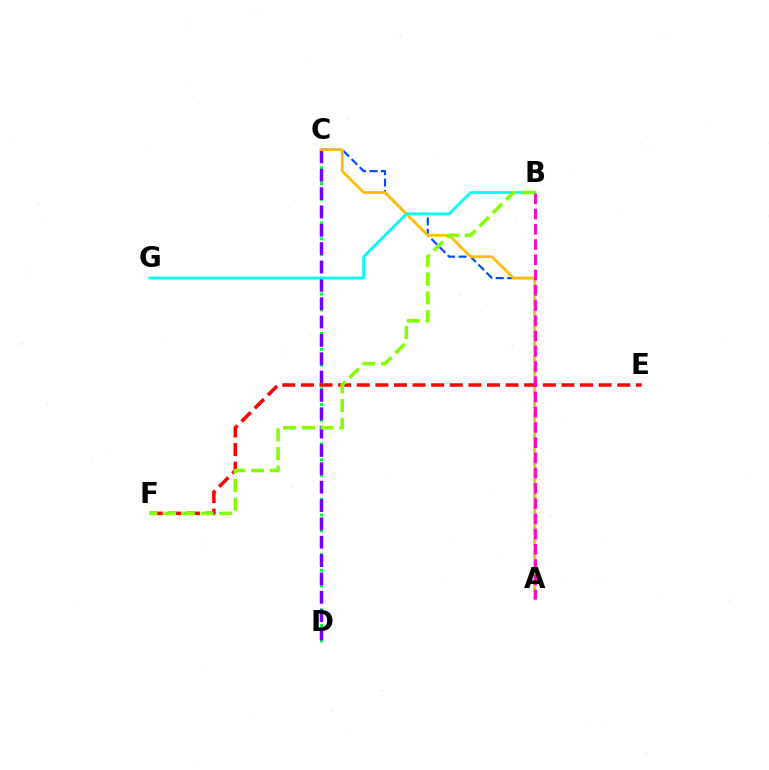{('C', 'D'): [{'color': '#00ff39', 'line_style': 'dotted', 'thickness': 2.14}, {'color': '#7200ff', 'line_style': 'dashed', 'thickness': 2.49}], ('A', 'C'): [{'color': '#004bff', 'line_style': 'dashed', 'thickness': 1.56}, {'color': '#ffbd00', 'line_style': 'solid', 'thickness': 1.96}], ('B', 'G'): [{'color': '#00fff6', 'line_style': 'solid', 'thickness': 2.0}], ('E', 'F'): [{'color': '#ff0000', 'line_style': 'dashed', 'thickness': 2.53}], ('A', 'B'): [{'color': '#ff00cf', 'line_style': 'dashed', 'thickness': 2.07}], ('B', 'F'): [{'color': '#84ff00', 'line_style': 'dashed', 'thickness': 2.54}]}